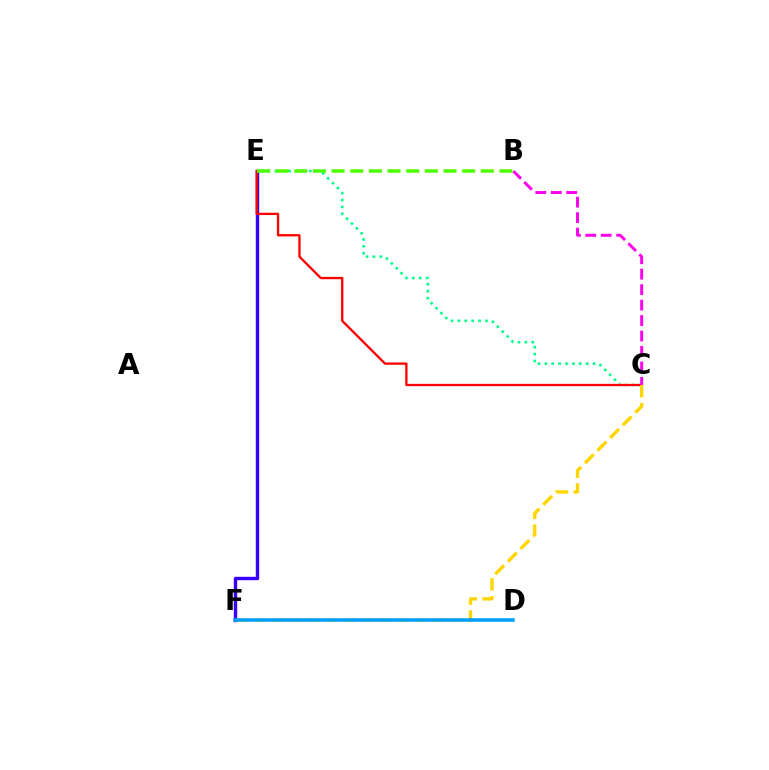{('C', 'E'): [{'color': '#00ff86', 'line_style': 'dotted', 'thickness': 1.87}, {'color': '#ff0000', 'line_style': 'solid', 'thickness': 1.66}], ('E', 'F'): [{'color': '#3700ff', 'line_style': 'solid', 'thickness': 2.45}], ('C', 'F'): [{'color': '#ffd500', 'line_style': 'dashed', 'thickness': 2.42}], ('B', 'E'): [{'color': '#4fff00', 'line_style': 'dashed', 'thickness': 2.53}], ('B', 'C'): [{'color': '#ff00ed', 'line_style': 'dashed', 'thickness': 2.1}], ('D', 'F'): [{'color': '#009eff', 'line_style': 'solid', 'thickness': 2.54}]}